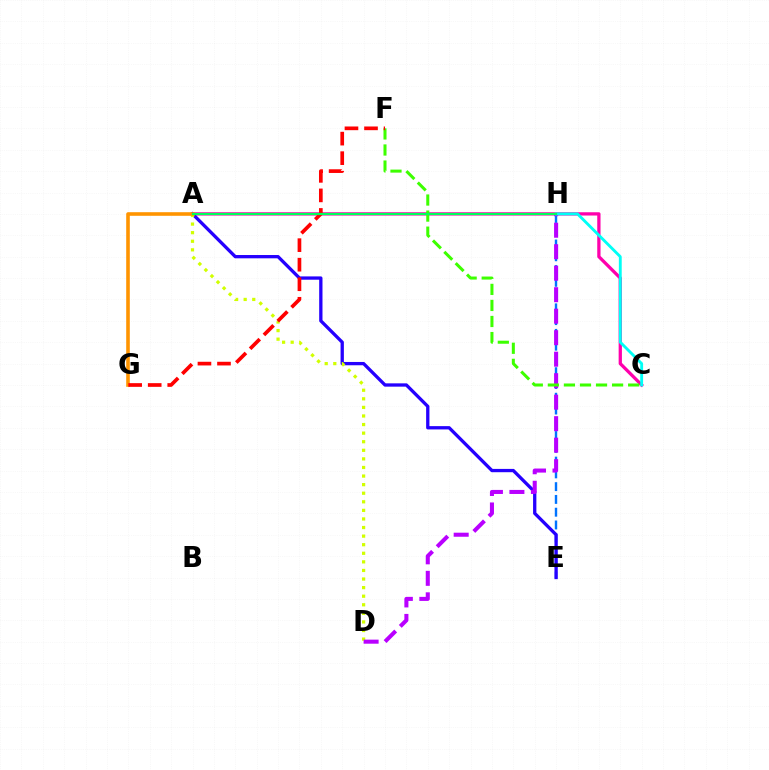{('A', 'C'): [{'color': '#ff00ac', 'line_style': 'solid', 'thickness': 2.36}], ('E', 'H'): [{'color': '#0074ff', 'line_style': 'dashed', 'thickness': 1.73}], ('A', 'E'): [{'color': '#2500ff', 'line_style': 'solid', 'thickness': 2.38}], ('A', 'D'): [{'color': '#d1ff00', 'line_style': 'dotted', 'thickness': 2.33}], ('D', 'H'): [{'color': '#b900ff', 'line_style': 'dashed', 'thickness': 2.92}], ('A', 'G'): [{'color': '#ff9400', 'line_style': 'solid', 'thickness': 2.59}], ('C', 'H'): [{'color': '#00fff6', 'line_style': 'solid', 'thickness': 2.06}], ('C', 'F'): [{'color': '#3dff00', 'line_style': 'dashed', 'thickness': 2.18}], ('F', 'G'): [{'color': '#ff0000', 'line_style': 'dashed', 'thickness': 2.65}], ('A', 'H'): [{'color': '#00ff5c', 'line_style': 'solid', 'thickness': 1.58}]}